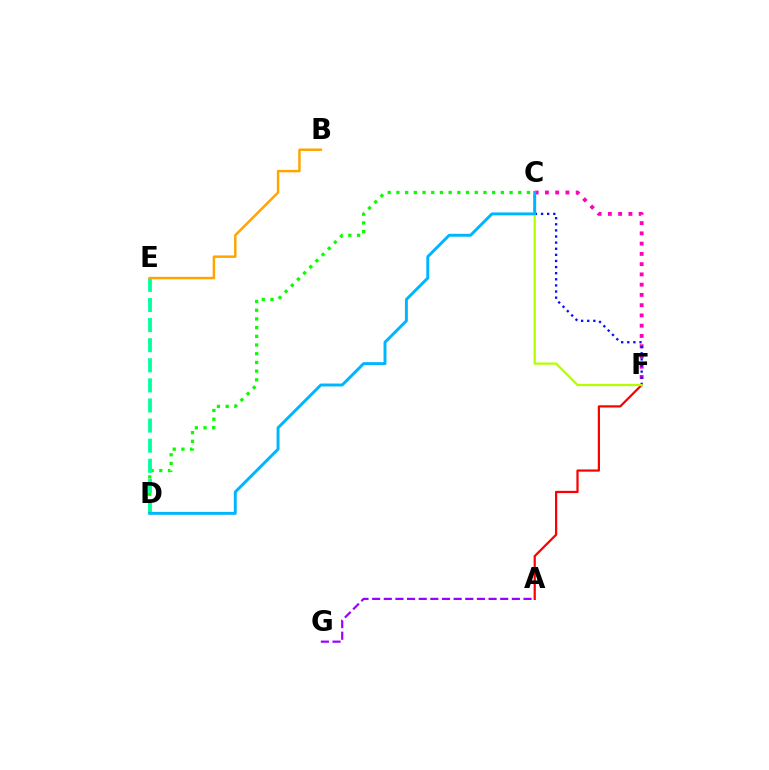{('C', 'F'): [{'color': '#ff00bd', 'line_style': 'dotted', 'thickness': 2.79}, {'color': '#0010ff', 'line_style': 'dotted', 'thickness': 1.66}, {'color': '#b3ff00', 'line_style': 'solid', 'thickness': 1.62}], ('A', 'F'): [{'color': '#ff0000', 'line_style': 'solid', 'thickness': 1.61}], ('C', 'D'): [{'color': '#08ff00', 'line_style': 'dotted', 'thickness': 2.36}, {'color': '#00b5ff', 'line_style': 'solid', 'thickness': 2.11}], ('A', 'G'): [{'color': '#9b00ff', 'line_style': 'dashed', 'thickness': 1.58}], ('D', 'E'): [{'color': '#00ff9d', 'line_style': 'dashed', 'thickness': 2.73}], ('B', 'E'): [{'color': '#ffa500', 'line_style': 'solid', 'thickness': 1.78}]}